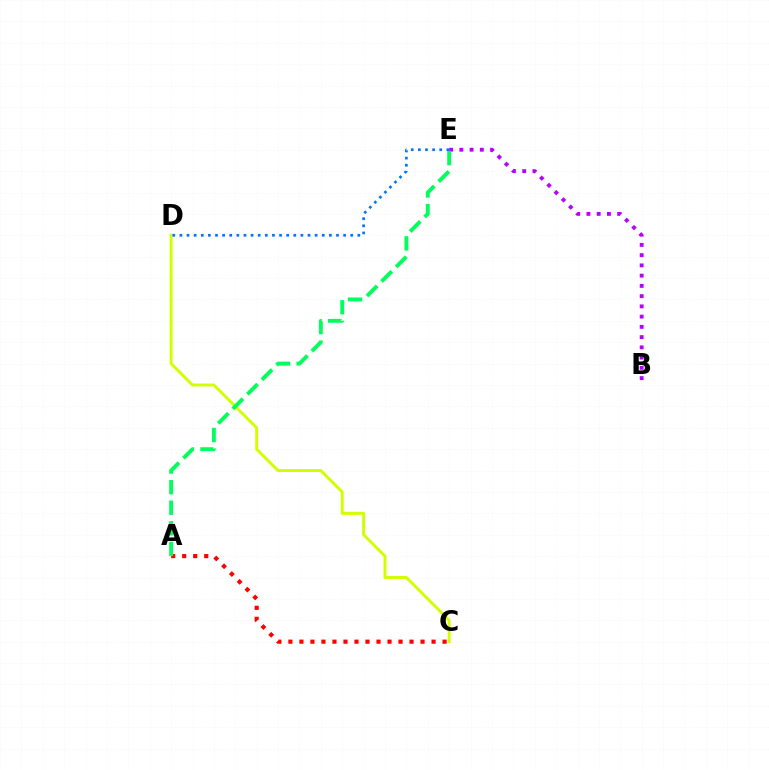{('A', 'C'): [{'color': '#ff0000', 'line_style': 'dotted', 'thickness': 2.99}], ('B', 'E'): [{'color': '#b900ff', 'line_style': 'dotted', 'thickness': 2.78}], ('C', 'D'): [{'color': '#d1ff00', 'line_style': 'solid', 'thickness': 2.11}], ('A', 'E'): [{'color': '#00ff5c', 'line_style': 'dashed', 'thickness': 2.8}], ('D', 'E'): [{'color': '#0074ff', 'line_style': 'dotted', 'thickness': 1.93}]}